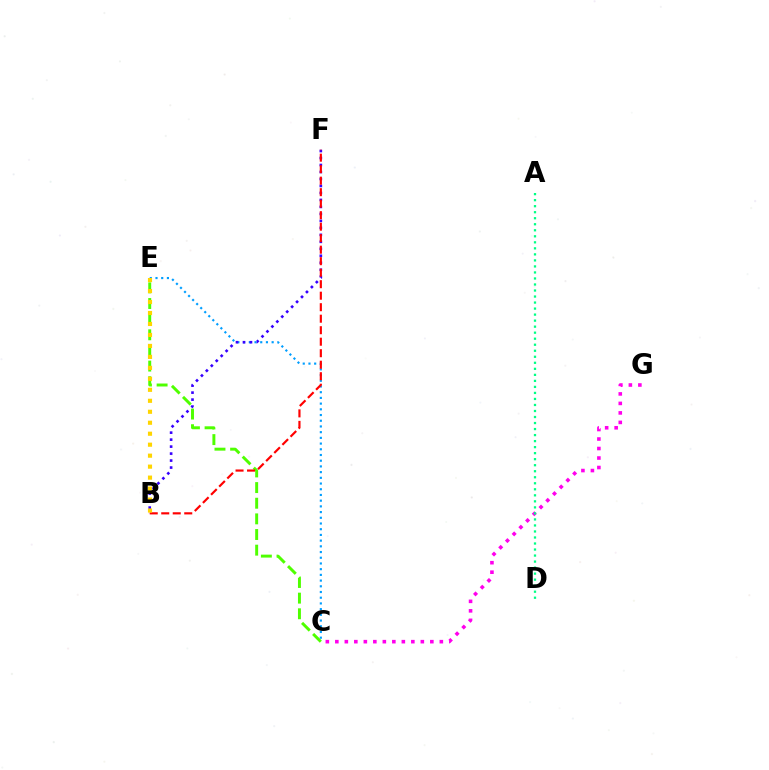{('C', 'G'): [{'color': '#ff00ed', 'line_style': 'dotted', 'thickness': 2.58}], ('C', 'E'): [{'color': '#009eff', 'line_style': 'dotted', 'thickness': 1.55}, {'color': '#4fff00', 'line_style': 'dashed', 'thickness': 2.13}], ('A', 'D'): [{'color': '#00ff86', 'line_style': 'dotted', 'thickness': 1.64}], ('B', 'F'): [{'color': '#3700ff', 'line_style': 'dotted', 'thickness': 1.9}, {'color': '#ff0000', 'line_style': 'dashed', 'thickness': 1.56}], ('B', 'E'): [{'color': '#ffd500', 'line_style': 'dotted', 'thickness': 2.98}]}